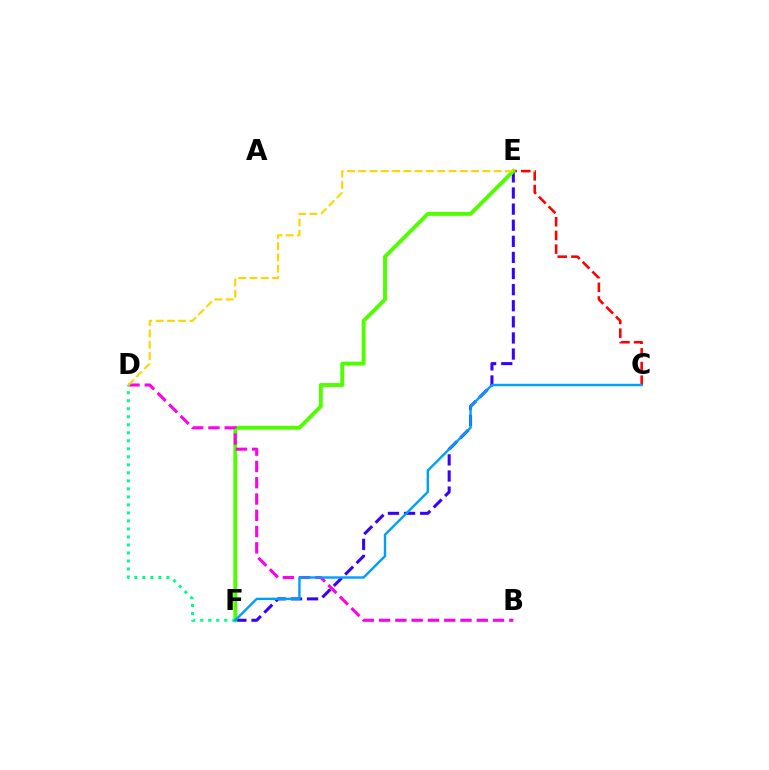{('E', 'F'): [{'color': '#3700ff', 'line_style': 'dashed', 'thickness': 2.19}, {'color': '#4fff00', 'line_style': 'solid', 'thickness': 2.8}], ('C', 'E'): [{'color': '#ff0000', 'line_style': 'dashed', 'thickness': 1.86}], ('B', 'D'): [{'color': '#ff00ed', 'line_style': 'dashed', 'thickness': 2.21}], ('D', 'F'): [{'color': '#00ff86', 'line_style': 'dotted', 'thickness': 2.18}], ('D', 'E'): [{'color': '#ffd500', 'line_style': 'dashed', 'thickness': 1.53}], ('C', 'F'): [{'color': '#009eff', 'line_style': 'solid', 'thickness': 1.72}]}